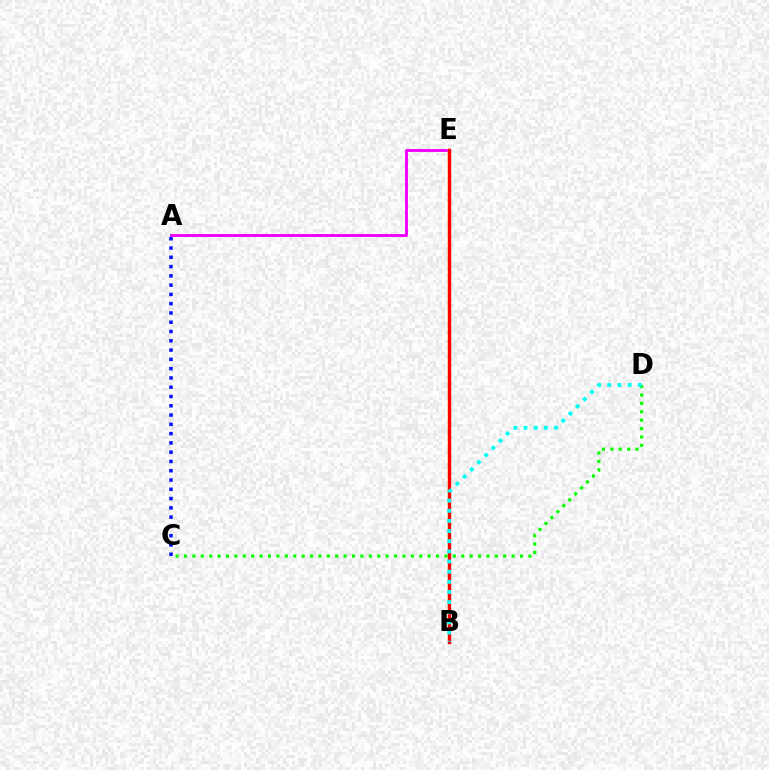{('A', 'E'): [{'color': '#ee00ff', 'line_style': 'solid', 'thickness': 2.05}], ('A', 'C'): [{'color': '#0010ff', 'line_style': 'dotted', 'thickness': 2.52}], ('B', 'E'): [{'color': '#fcf500', 'line_style': 'solid', 'thickness': 1.66}, {'color': '#ff0000', 'line_style': 'solid', 'thickness': 2.43}], ('C', 'D'): [{'color': '#08ff00', 'line_style': 'dotted', 'thickness': 2.28}], ('B', 'D'): [{'color': '#00fff6', 'line_style': 'dotted', 'thickness': 2.76}]}